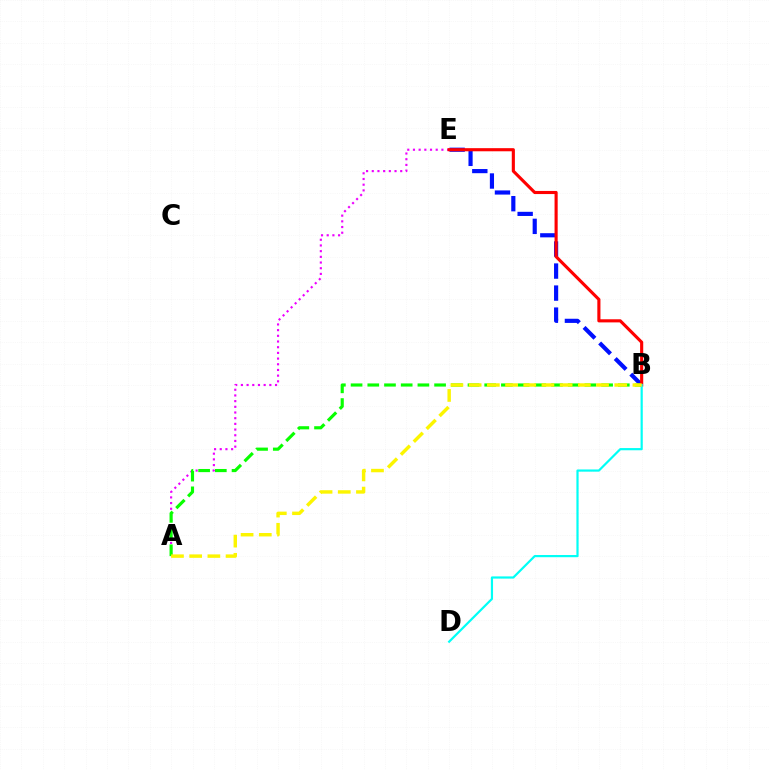{('B', 'E'): [{'color': '#0010ff', 'line_style': 'dashed', 'thickness': 2.99}, {'color': '#ff0000', 'line_style': 'solid', 'thickness': 2.25}], ('A', 'E'): [{'color': '#ee00ff', 'line_style': 'dotted', 'thickness': 1.55}], ('A', 'B'): [{'color': '#08ff00', 'line_style': 'dashed', 'thickness': 2.27}, {'color': '#fcf500', 'line_style': 'dashed', 'thickness': 2.47}], ('B', 'D'): [{'color': '#00fff6', 'line_style': 'solid', 'thickness': 1.58}]}